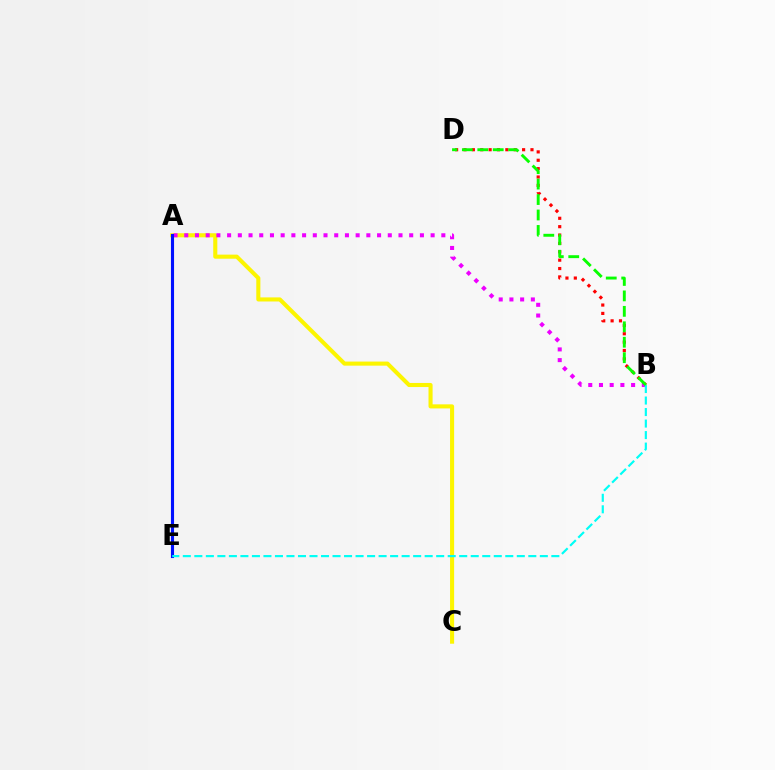{('B', 'D'): [{'color': '#ff0000', 'line_style': 'dotted', 'thickness': 2.28}, {'color': '#08ff00', 'line_style': 'dashed', 'thickness': 2.1}], ('A', 'C'): [{'color': '#fcf500', 'line_style': 'solid', 'thickness': 2.94}], ('A', 'B'): [{'color': '#ee00ff', 'line_style': 'dotted', 'thickness': 2.91}], ('A', 'E'): [{'color': '#0010ff', 'line_style': 'solid', 'thickness': 2.24}], ('B', 'E'): [{'color': '#00fff6', 'line_style': 'dashed', 'thickness': 1.56}]}